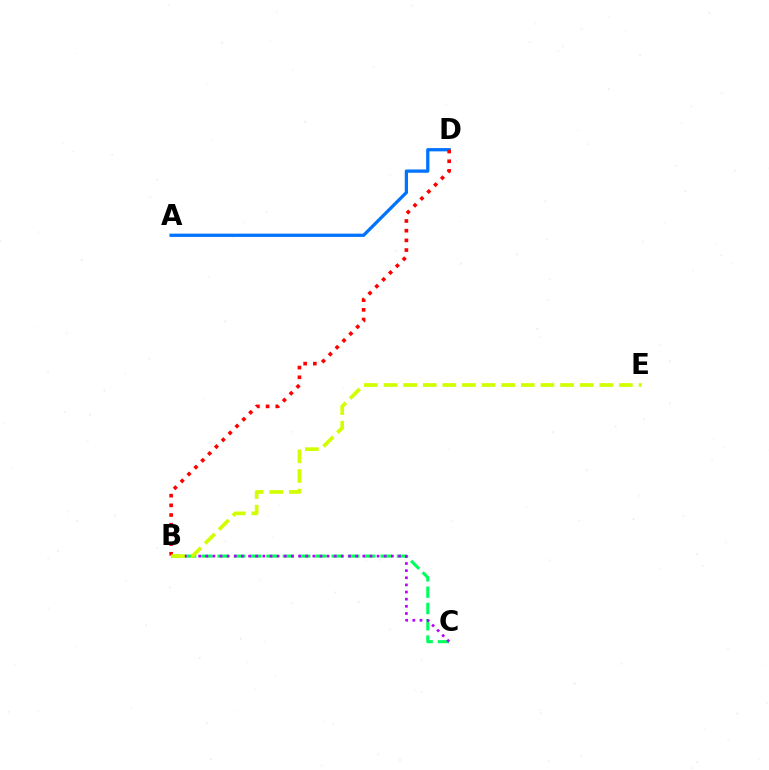{('B', 'C'): [{'color': '#00ff5c', 'line_style': 'dashed', 'thickness': 2.21}, {'color': '#b900ff', 'line_style': 'dotted', 'thickness': 1.94}], ('A', 'D'): [{'color': '#0074ff', 'line_style': 'solid', 'thickness': 2.36}], ('B', 'D'): [{'color': '#ff0000', 'line_style': 'dotted', 'thickness': 2.63}], ('B', 'E'): [{'color': '#d1ff00', 'line_style': 'dashed', 'thickness': 2.67}]}